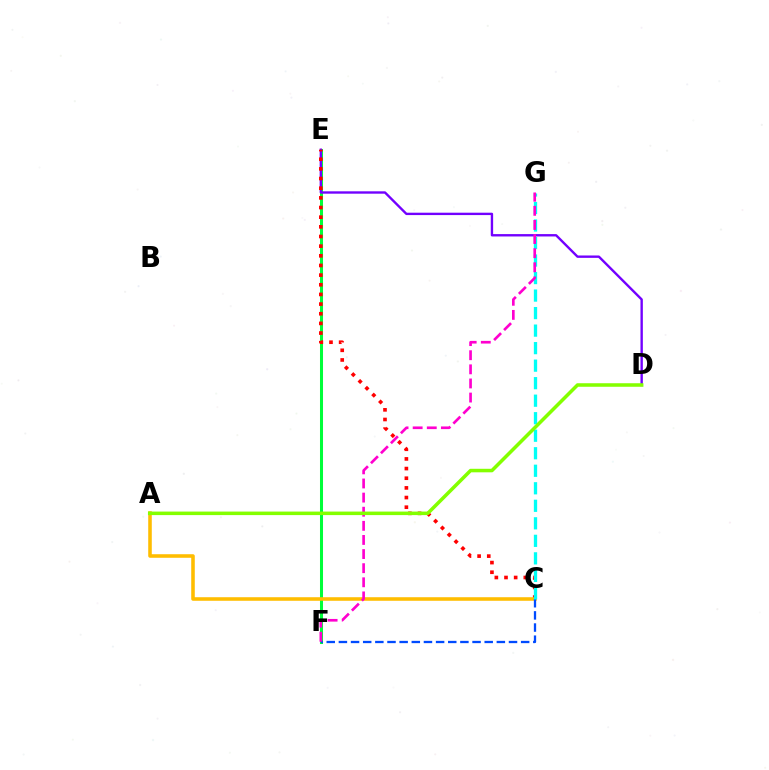{('E', 'F'): [{'color': '#00ff39', 'line_style': 'solid', 'thickness': 2.18}], ('D', 'E'): [{'color': '#7200ff', 'line_style': 'solid', 'thickness': 1.71}], ('C', 'E'): [{'color': '#ff0000', 'line_style': 'dotted', 'thickness': 2.62}], ('A', 'C'): [{'color': '#ffbd00', 'line_style': 'solid', 'thickness': 2.56}], ('C', 'F'): [{'color': '#004bff', 'line_style': 'dashed', 'thickness': 1.65}], ('C', 'G'): [{'color': '#00fff6', 'line_style': 'dashed', 'thickness': 2.38}], ('F', 'G'): [{'color': '#ff00cf', 'line_style': 'dashed', 'thickness': 1.92}], ('A', 'D'): [{'color': '#84ff00', 'line_style': 'solid', 'thickness': 2.54}]}